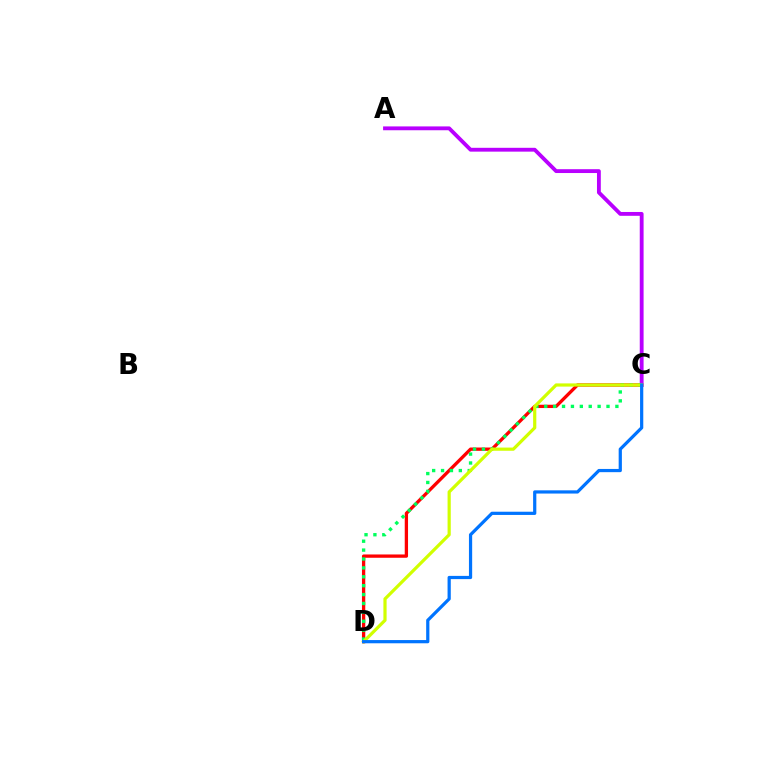{('C', 'D'): [{'color': '#ff0000', 'line_style': 'solid', 'thickness': 2.38}, {'color': '#00ff5c', 'line_style': 'dotted', 'thickness': 2.42}, {'color': '#d1ff00', 'line_style': 'solid', 'thickness': 2.3}, {'color': '#0074ff', 'line_style': 'solid', 'thickness': 2.32}], ('A', 'C'): [{'color': '#b900ff', 'line_style': 'solid', 'thickness': 2.76}]}